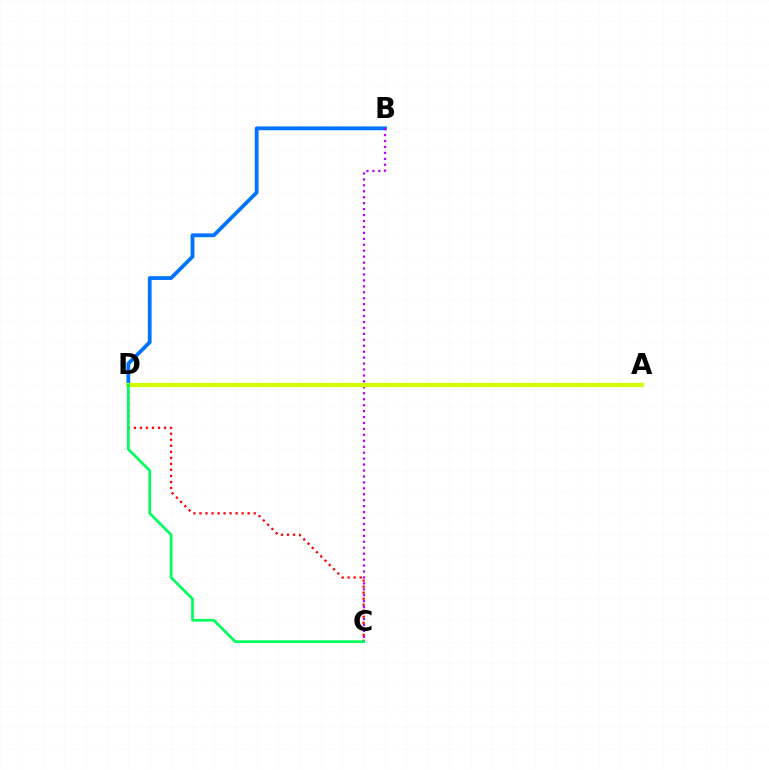{('B', 'D'): [{'color': '#0074ff', 'line_style': 'solid', 'thickness': 2.74}], ('B', 'C'): [{'color': '#b900ff', 'line_style': 'dotted', 'thickness': 1.61}], ('A', 'D'): [{'color': '#d1ff00', 'line_style': 'solid', 'thickness': 2.99}], ('C', 'D'): [{'color': '#ff0000', 'line_style': 'dotted', 'thickness': 1.64}, {'color': '#00ff5c', 'line_style': 'solid', 'thickness': 1.95}]}